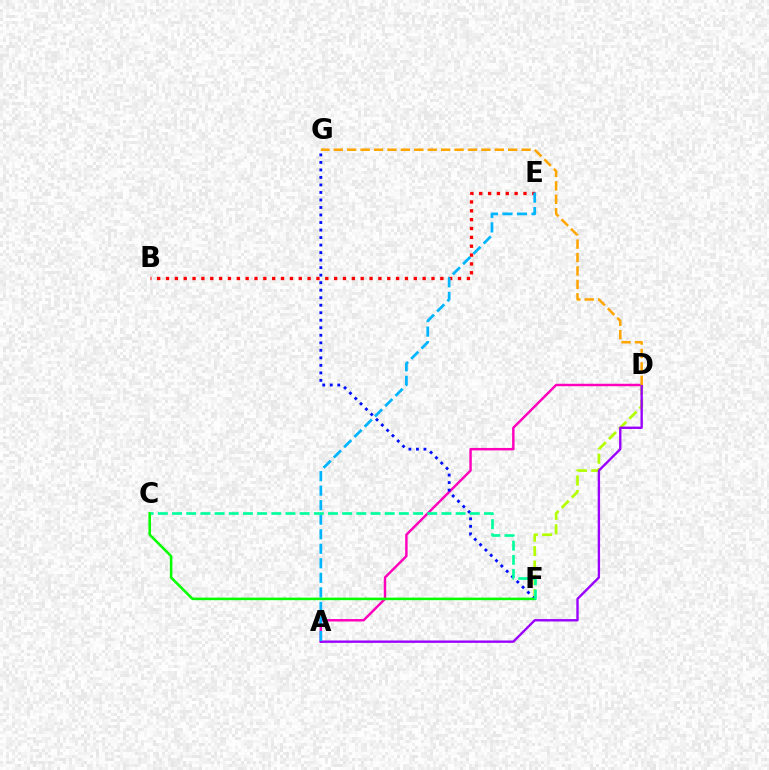{('A', 'D'): [{'color': '#ff00bd', 'line_style': 'solid', 'thickness': 1.76}, {'color': '#9b00ff', 'line_style': 'solid', 'thickness': 1.71}], ('D', 'F'): [{'color': '#b3ff00', 'line_style': 'dashed', 'thickness': 1.96}], ('B', 'E'): [{'color': '#ff0000', 'line_style': 'dotted', 'thickness': 2.4}], ('F', 'G'): [{'color': '#0010ff', 'line_style': 'dotted', 'thickness': 2.04}], ('C', 'F'): [{'color': '#08ff00', 'line_style': 'solid', 'thickness': 1.86}, {'color': '#00ff9d', 'line_style': 'dashed', 'thickness': 1.93}], ('A', 'E'): [{'color': '#00b5ff', 'line_style': 'dashed', 'thickness': 1.97}], ('D', 'G'): [{'color': '#ffa500', 'line_style': 'dashed', 'thickness': 1.82}]}